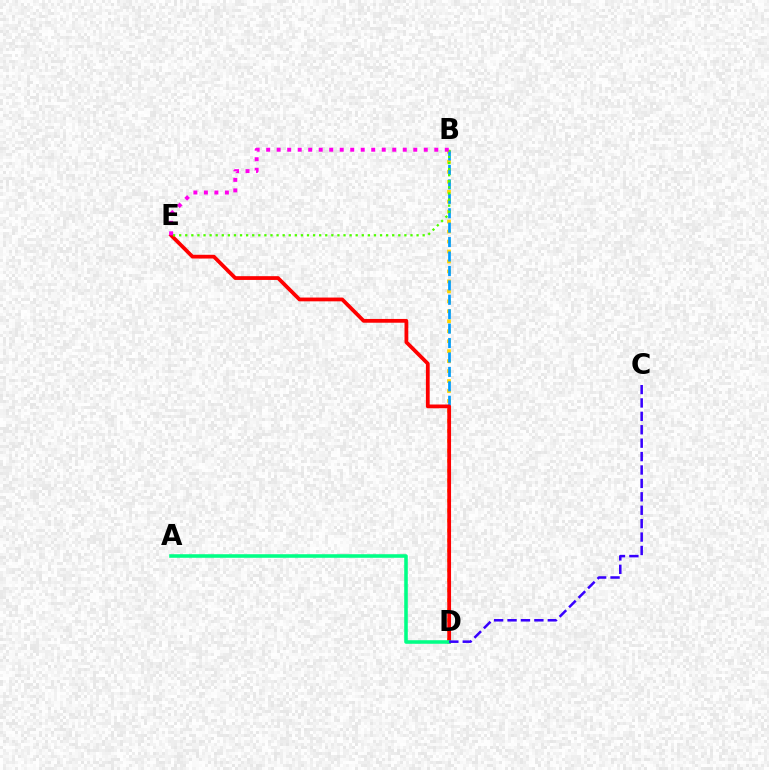{('B', 'D'): [{'color': '#ffd500', 'line_style': 'dotted', 'thickness': 2.71}, {'color': '#009eff', 'line_style': 'dashed', 'thickness': 1.96}], ('D', 'E'): [{'color': '#ff0000', 'line_style': 'solid', 'thickness': 2.71}], ('A', 'D'): [{'color': '#00ff86', 'line_style': 'solid', 'thickness': 2.57}], ('B', 'E'): [{'color': '#4fff00', 'line_style': 'dotted', 'thickness': 1.65}, {'color': '#ff00ed', 'line_style': 'dotted', 'thickness': 2.85}], ('C', 'D'): [{'color': '#3700ff', 'line_style': 'dashed', 'thickness': 1.82}]}